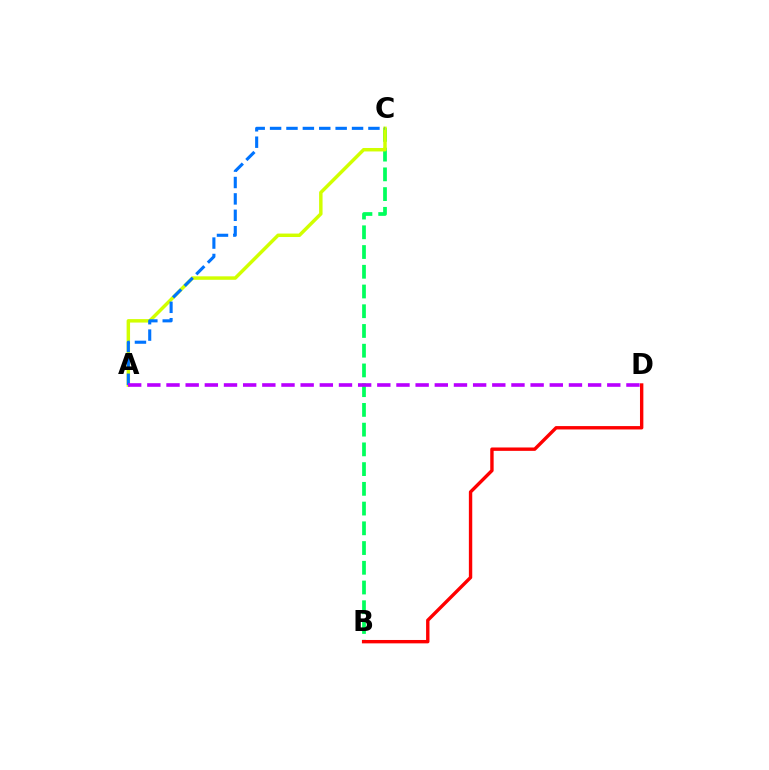{('B', 'C'): [{'color': '#00ff5c', 'line_style': 'dashed', 'thickness': 2.68}], ('A', 'C'): [{'color': '#d1ff00', 'line_style': 'solid', 'thickness': 2.49}, {'color': '#0074ff', 'line_style': 'dashed', 'thickness': 2.23}], ('B', 'D'): [{'color': '#ff0000', 'line_style': 'solid', 'thickness': 2.43}], ('A', 'D'): [{'color': '#b900ff', 'line_style': 'dashed', 'thickness': 2.6}]}